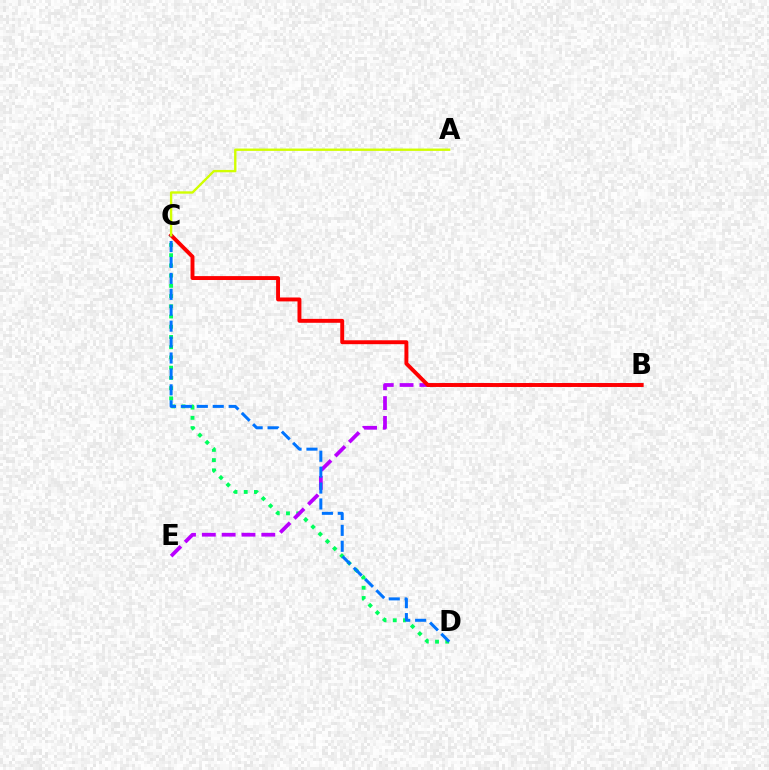{('C', 'D'): [{'color': '#00ff5c', 'line_style': 'dotted', 'thickness': 2.78}, {'color': '#0074ff', 'line_style': 'dashed', 'thickness': 2.16}], ('B', 'E'): [{'color': '#b900ff', 'line_style': 'dashed', 'thickness': 2.69}], ('B', 'C'): [{'color': '#ff0000', 'line_style': 'solid', 'thickness': 2.81}], ('A', 'C'): [{'color': '#d1ff00', 'line_style': 'solid', 'thickness': 1.7}]}